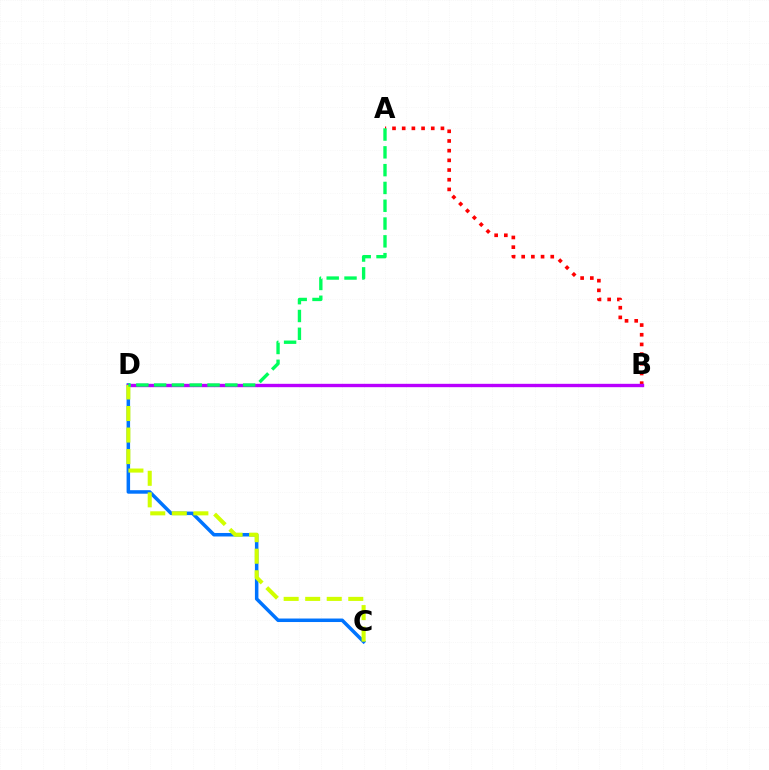{('A', 'B'): [{'color': '#ff0000', 'line_style': 'dotted', 'thickness': 2.63}], ('C', 'D'): [{'color': '#0074ff', 'line_style': 'solid', 'thickness': 2.53}, {'color': '#d1ff00', 'line_style': 'dashed', 'thickness': 2.93}], ('B', 'D'): [{'color': '#b900ff', 'line_style': 'solid', 'thickness': 2.42}], ('A', 'D'): [{'color': '#00ff5c', 'line_style': 'dashed', 'thickness': 2.42}]}